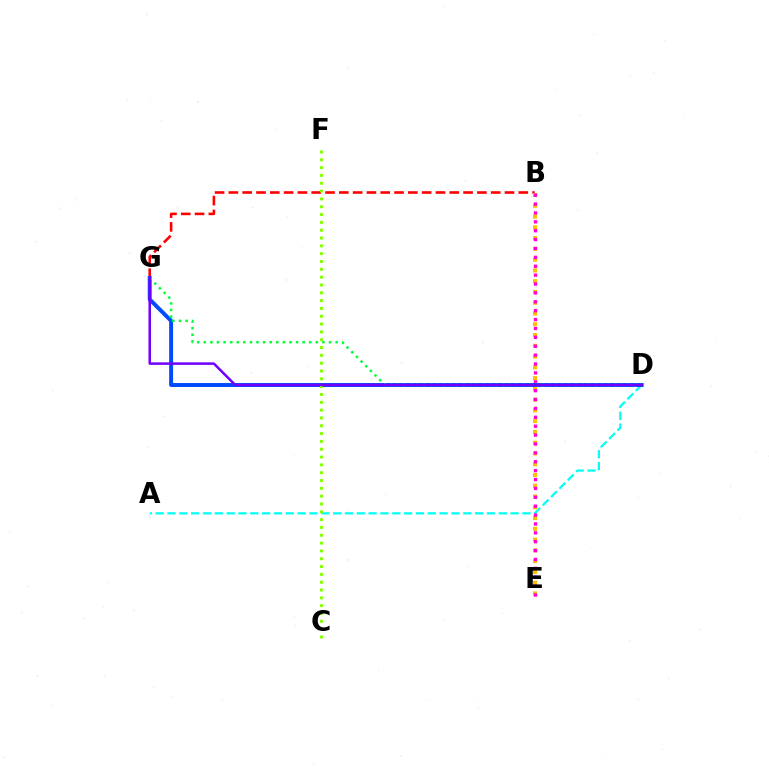{('A', 'D'): [{'color': '#00fff6', 'line_style': 'dashed', 'thickness': 1.61}], ('B', 'G'): [{'color': '#ff0000', 'line_style': 'dashed', 'thickness': 1.88}], ('B', 'E'): [{'color': '#ffbd00', 'line_style': 'dotted', 'thickness': 2.93}, {'color': '#ff00cf', 'line_style': 'dotted', 'thickness': 2.41}], ('D', 'G'): [{'color': '#004bff', 'line_style': 'solid', 'thickness': 2.84}, {'color': '#00ff39', 'line_style': 'dotted', 'thickness': 1.79}, {'color': '#7200ff', 'line_style': 'solid', 'thickness': 1.81}], ('C', 'F'): [{'color': '#84ff00', 'line_style': 'dotted', 'thickness': 2.13}]}